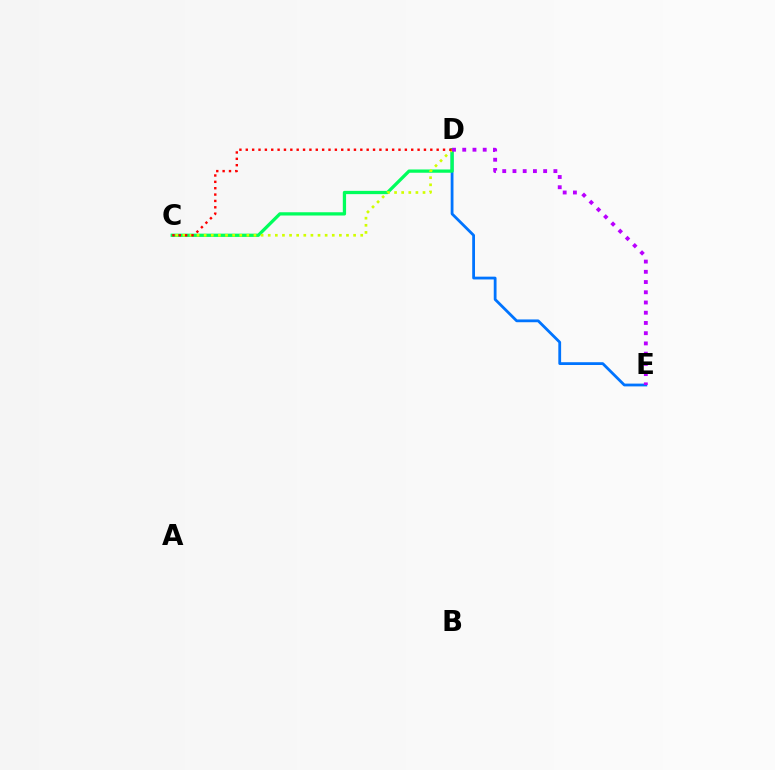{('D', 'E'): [{'color': '#0074ff', 'line_style': 'solid', 'thickness': 2.01}, {'color': '#b900ff', 'line_style': 'dotted', 'thickness': 2.78}], ('C', 'D'): [{'color': '#00ff5c', 'line_style': 'solid', 'thickness': 2.35}, {'color': '#d1ff00', 'line_style': 'dotted', 'thickness': 1.93}, {'color': '#ff0000', 'line_style': 'dotted', 'thickness': 1.73}]}